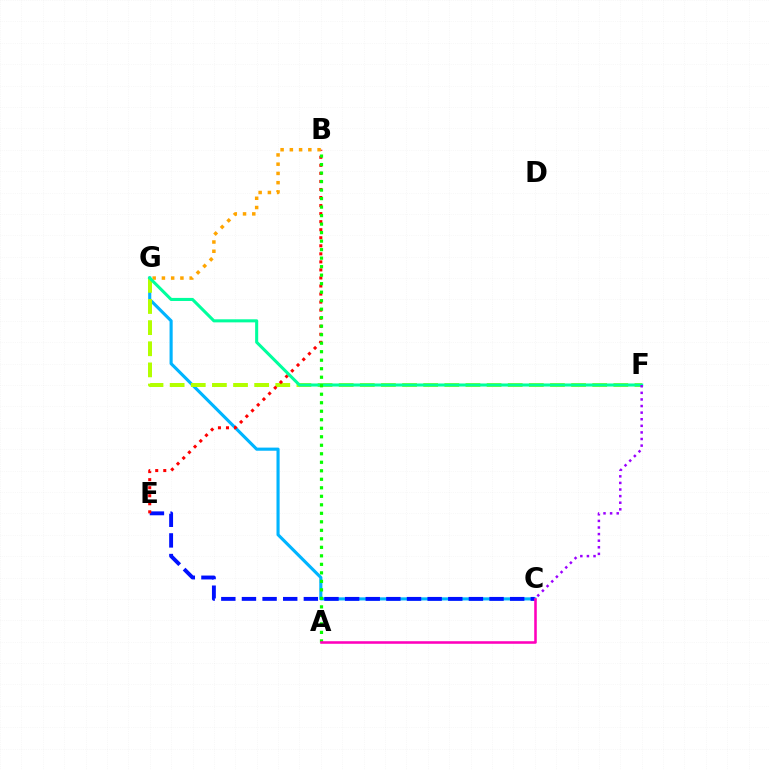{('C', 'G'): [{'color': '#00b5ff', 'line_style': 'solid', 'thickness': 2.25}], ('C', 'E'): [{'color': '#0010ff', 'line_style': 'dashed', 'thickness': 2.8}], ('F', 'G'): [{'color': '#b3ff00', 'line_style': 'dashed', 'thickness': 2.87}, {'color': '#00ff9d', 'line_style': 'solid', 'thickness': 2.21}], ('B', 'E'): [{'color': '#ff0000', 'line_style': 'dotted', 'thickness': 2.19}], ('B', 'G'): [{'color': '#ffa500', 'line_style': 'dotted', 'thickness': 2.51}], ('C', 'F'): [{'color': '#9b00ff', 'line_style': 'dotted', 'thickness': 1.79}], ('A', 'B'): [{'color': '#08ff00', 'line_style': 'dotted', 'thickness': 2.31}], ('A', 'C'): [{'color': '#ff00bd', 'line_style': 'solid', 'thickness': 1.85}]}